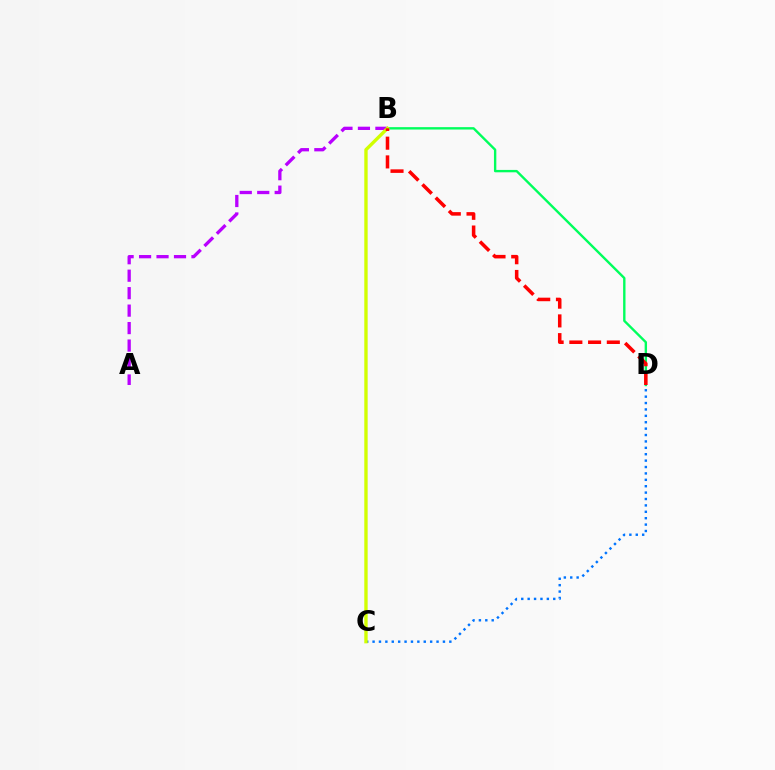{('B', 'D'): [{'color': '#00ff5c', 'line_style': 'solid', 'thickness': 1.71}, {'color': '#ff0000', 'line_style': 'dashed', 'thickness': 2.54}], ('C', 'D'): [{'color': '#0074ff', 'line_style': 'dotted', 'thickness': 1.74}], ('A', 'B'): [{'color': '#b900ff', 'line_style': 'dashed', 'thickness': 2.37}], ('B', 'C'): [{'color': '#d1ff00', 'line_style': 'solid', 'thickness': 2.42}]}